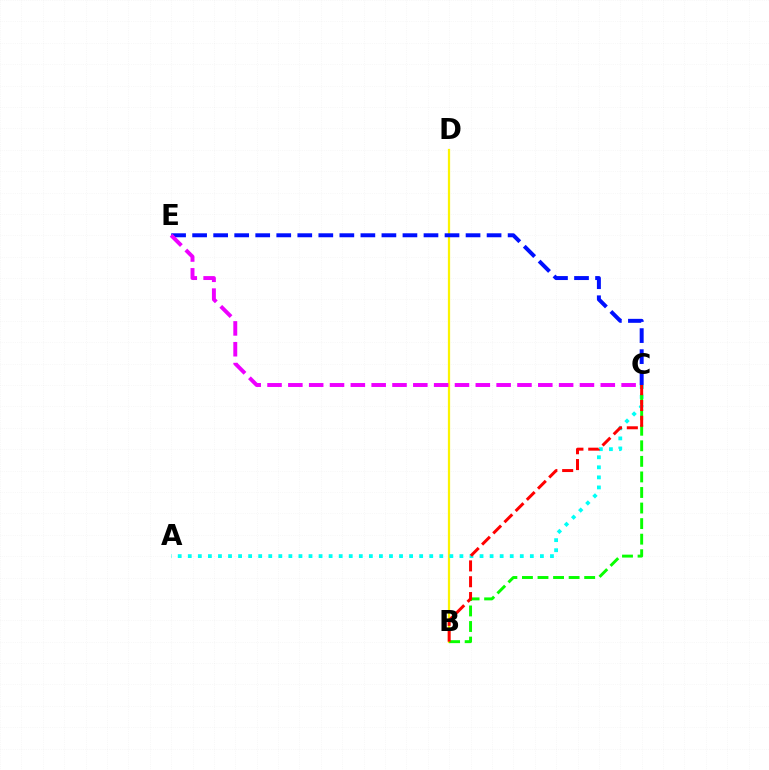{('B', 'D'): [{'color': '#fcf500', 'line_style': 'solid', 'thickness': 1.61}], ('A', 'C'): [{'color': '#00fff6', 'line_style': 'dotted', 'thickness': 2.73}], ('C', 'E'): [{'color': '#0010ff', 'line_style': 'dashed', 'thickness': 2.86}, {'color': '#ee00ff', 'line_style': 'dashed', 'thickness': 2.83}], ('B', 'C'): [{'color': '#08ff00', 'line_style': 'dashed', 'thickness': 2.11}, {'color': '#ff0000', 'line_style': 'dashed', 'thickness': 2.15}]}